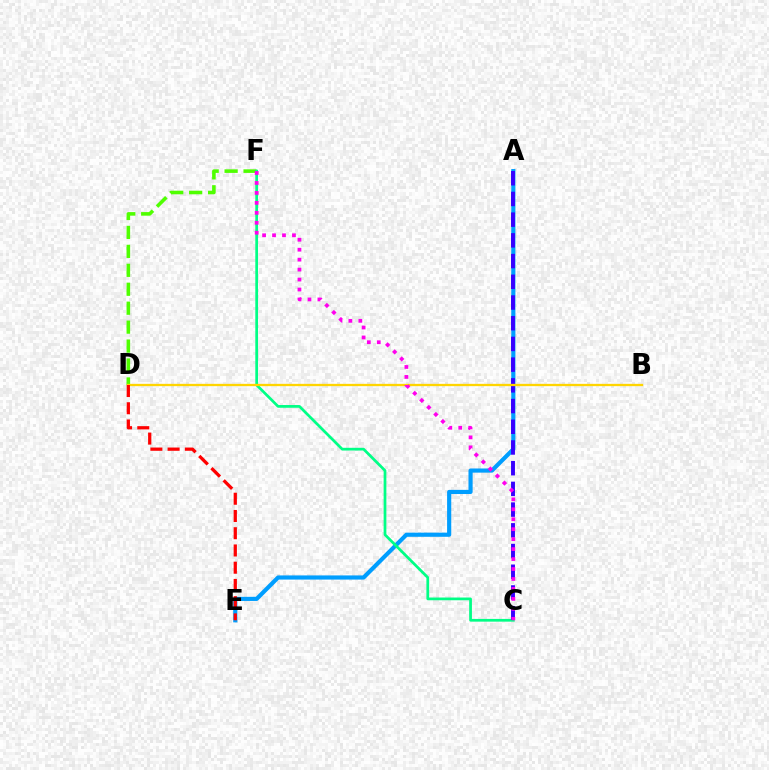{('D', 'F'): [{'color': '#4fff00', 'line_style': 'dashed', 'thickness': 2.57}], ('A', 'E'): [{'color': '#009eff', 'line_style': 'solid', 'thickness': 2.99}], ('C', 'F'): [{'color': '#00ff86', 'line_style': 'solid', 'thickness': 1.97}, {'color': '#ff00ed', 'line_style': 'dotted', 'thickness': 2.71}], ('A', 'C'): [{'color': '#3700ff', 'line_style': 'dashed', 'thickness': 2.81}], ('B', 'D'): [{'color': '#ffd500', 'line_style': 'solid', 'thickness': 1.66}], ('D', 'E'): [{'color': '#ff0000', 'line_style': 'dashed', 'thickness': 2.34}]}